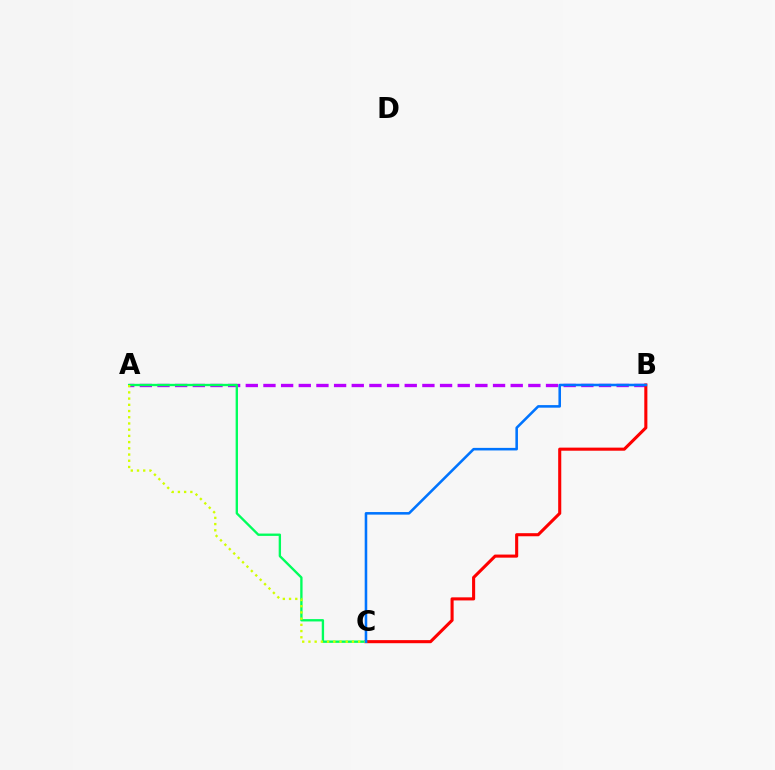{('A', 'B'): [{'color': '#b900ff', 'line_style': 'dashed', 'thickness': 2.4}], ('B', 'C'): [{'color': '#ff0000', 'line_style': 'solid', 'thickness': 2.22}, {'color': '#0074ff', 'line_style': 'solid', 'thickness': 1.85}], ('A', 'C'): [{'color': '#00ff5c', 'line_style': 'solid', 'thickness': 1.69}, {'color': '#d1ff00', 'line_style': 'dotted', 'thickness': 1.69}]}